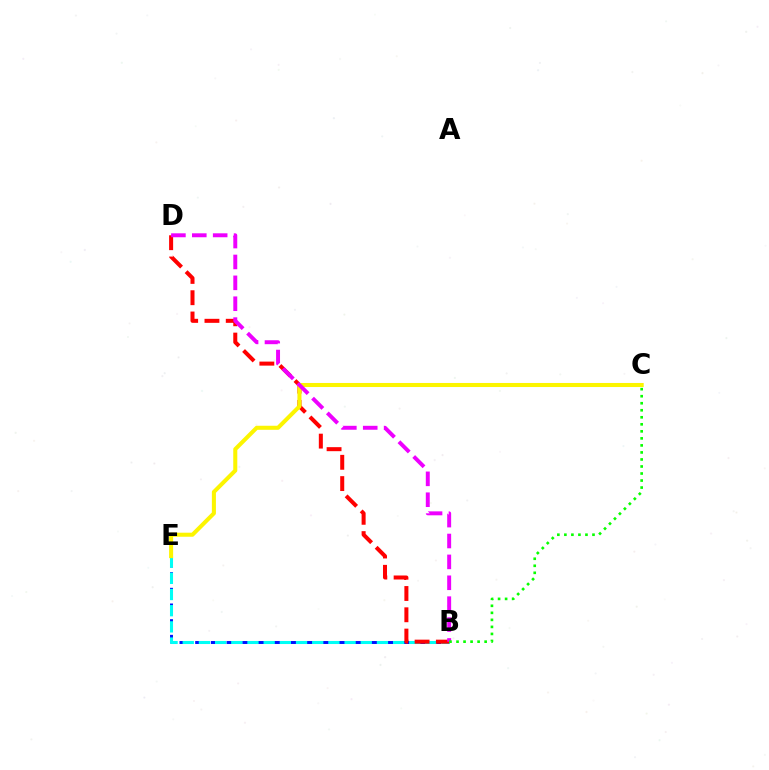{('B', 'E'): [{'color': '#0010ff', 'line_style': 'dashed', 'thickness': 2.13}, {'color': '#00fff6', 'line_style': 'dashed', 'thickness': 2.2}], ('B', 'D'): [{'color': '#ff0000', 'line_style': 'dashed', 'thickness': 2.89}, {'color': '#ee00ff', 'line_style': 'dashed', 'thickness': 2.84}], ('C', 'E'): [{'color': '#fcf500', 'line_style': 'solid', 'thickness': 2.91}], ('B', 'C'): [{'color': '#08ff00', 'line_style': 'dotted', 'thickness': 1.91}]}